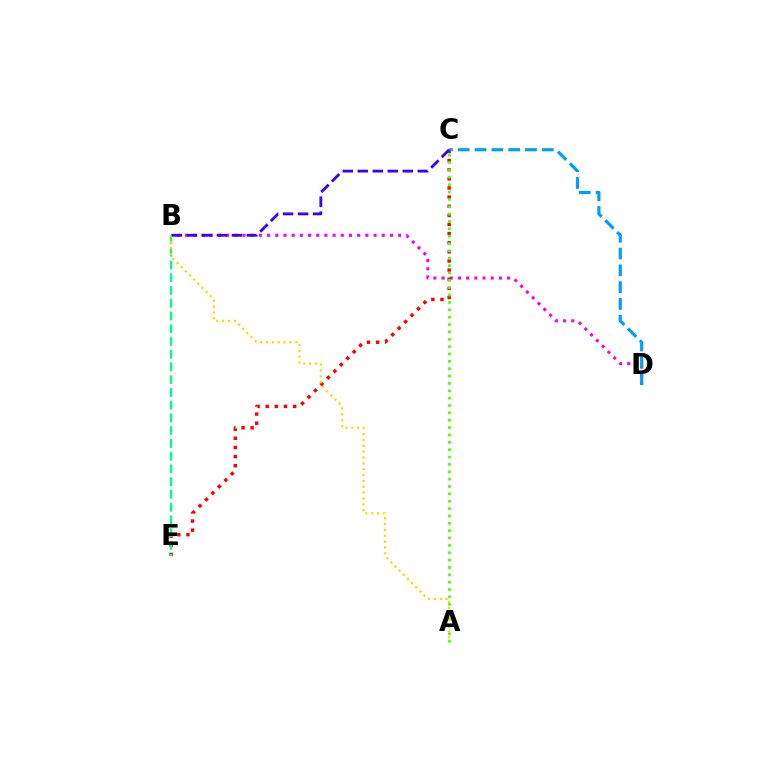{('B', 'D'): [{'color': '#ff00ed', 'line_style': 'dotted', 'thickness': 2.23}], ('C', 'E'): [{'color': '#ff0000', 'line_style': 'dotted', 'thickness': 2.48}], ('B', 'E'): [{'color': '#00ff86', 'line_style': 'dashed', 'thickness': 1.73}], ('A', 'C'): [{'color': '#4fff00', 'line_style': 'dotted', 'thickness': 2.0}], ('A', 'B'): [{'color': '#ffd500', 'line_style': 'dotted', 'thickness': 1.59}], ('C', 'D'): [{'color': '#009eff', 'line_style': 'dashed', 'thickness': 2.28}], ('B', 'C'): [{'color': '#3700ff', 'line_style': 'dashed', 'thickness': 2.04}]}